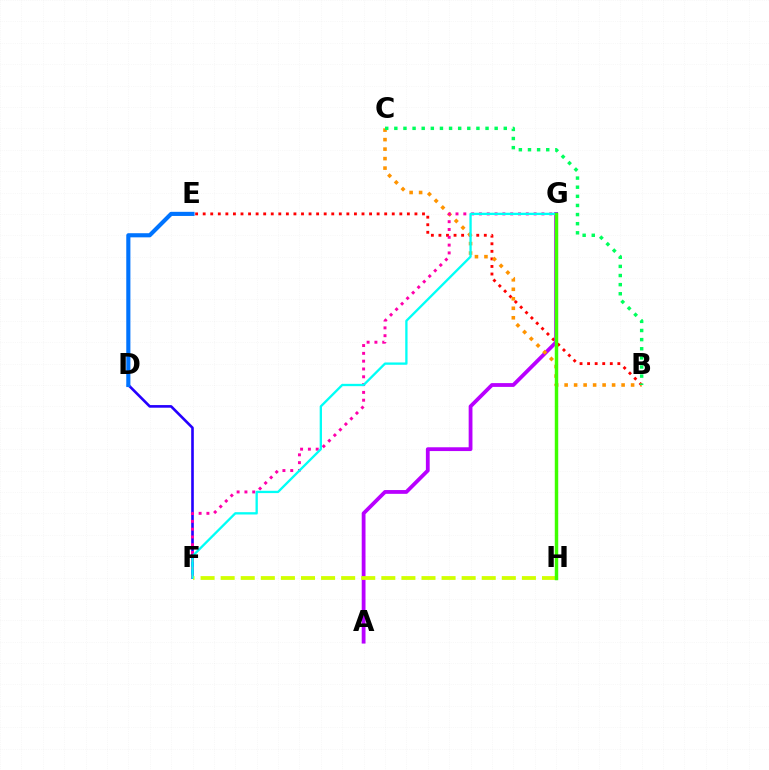{('B', 'E'): [{'color': '#ff0000', 'line_style': 'dotted', 'thickness': 2.05}], ('A', 'G'): [{'color': '#b900ff', 'line_style': 'solid', 'thickness': 2.73}], ('B', 'C'): [{'color': '#ff9400', 'line_style': 'dotted', 'thickness': 2.58}, {'color': '#00ff5c', 'line_style': 'dotted', 'thickness': 2.48}], ('D', 'F'): [{'color': '#2500ff', 'line_style': 'solid', 'thickness': 1.89}], ('F', 'G'): [{'color': '#ff00ac', 'line_style': 'dotted', 'thickness': 2.12}, {'color': '#00fff6', 'line_style': 'solid', 'thickness': 1.67}], ('F', 'H'): [{'color': '#d1ff00', 'line_style': 'dashed', 'thickness': 2.73}], ('G', 'H'): [{'color': '#3dff00', 'line_style': 'solid', 'thickness': 2.48}], ('D', 'E'): [{'color': '#0074ff', 'line_style': 'solid', 'thickness': 2.97}]}